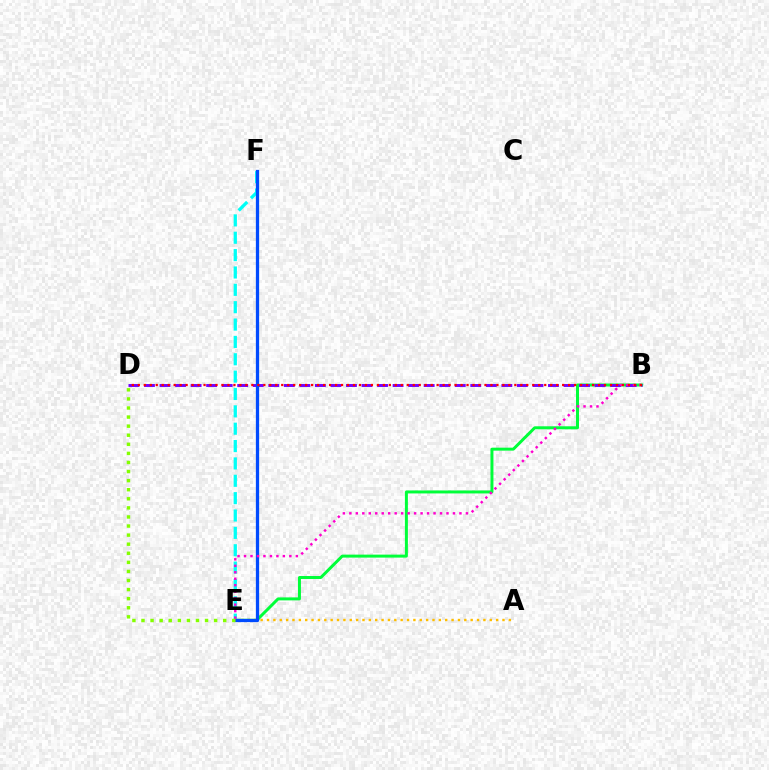{('B', 'E'): [{'color': '#00ff39', 'line_style': 'solid', 'thickness': 2.15}, {'color': '#ff00cf', 'line_style': 'dotted', 'thickness': 1.76}], ('B', 'D'): [{'color': '#7200ff', 'line_style': 'dashed', 'thickness': 2.11}, {'color': '#ff0000', 'line_style': 'dotted', 'thickness': 1.62}], ('E', 'F'): [{'color': '#00fff6', 'line_style': 'dashed', 'thickness': 2.36}, {'color': '#004bff', 'line_style': 'solid', 'thickness': 2.35}], ('A', 'E'): [{'color': '#ffbd00', 'line_style': 'dotted', 'thickness': 1.73}], ('D', 'E'): [{'color': '#84ff00', 'line_style': 'dotted', 'thickness': 2.47}]}